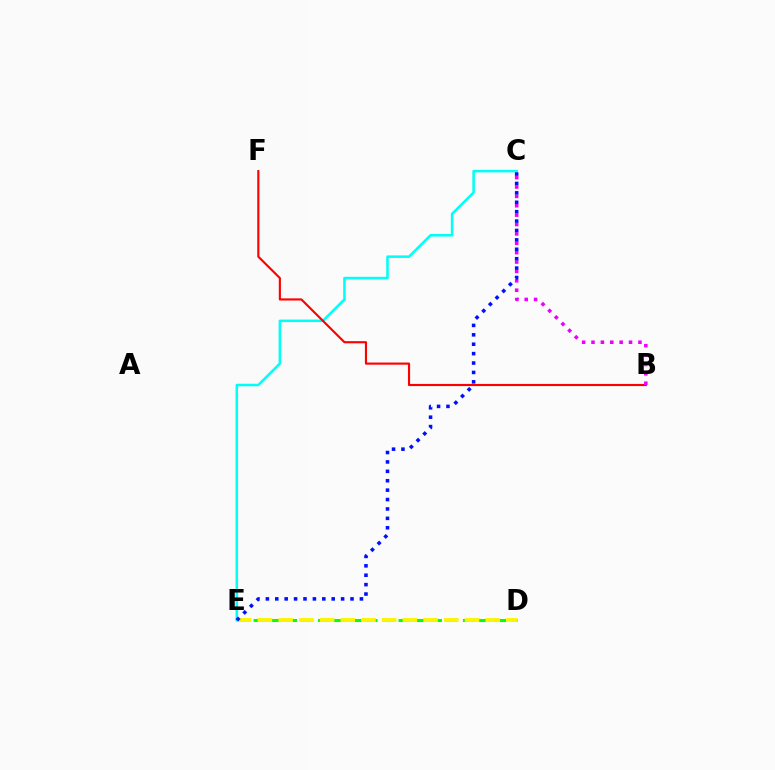{('C', 'E'): [{'color': '#00fff6', 'line_style': 'solid', 'thickness': 1.83}, {'color': '#0010ff', 'line_style': 'dotted', 'thickness': 2.56}], ('D', 'E'): [{'color': '#08ff00', 'line_style': 'dashed', 'thickness': 2.19}, {'color': '#fcf500', 'line_style': 'dashed', 'thickness': 2.81}], ('B', 'F'): [{'color': '#ff0000', 'line_style': 'solid', 'thickness': 1.54}], ('B', 'C'): [{'color': '#ee00ff', 'line_style': 'dotted', 'thickness': 2.55}]}